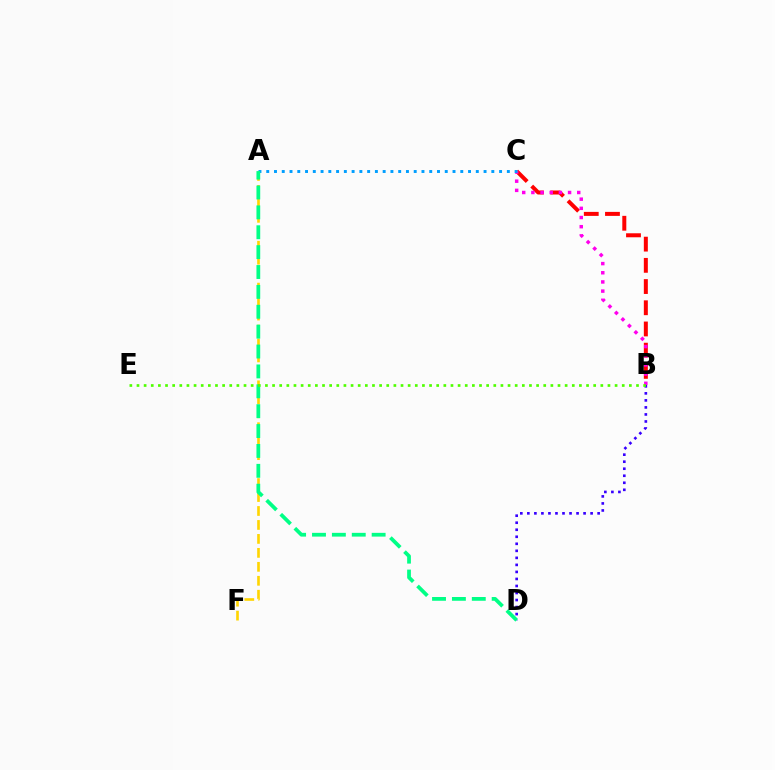{('B', 'C'): [{'color': '#ff0000', 'line_style': 'dashed', 'thickness': 2.88}, {'color': '#ff00ed', 'line_style': 'dotted', 'thickness': 2.49}], ('A', 'C'): [{'color': '#009eff', 'line_style': 'dotted', 'thickness': 2.11}], ('A', 'F'): [{'color': '#ffd500', 'line_style': 'dashed', 'thickness': 1.9}], ('B', 'D'): [{'color': '#3700ff', 'line_style': 'dotted', 'thickness': 1.91}], ('A', 'D'): [{'color': '#00ff86', 'line_style': 'dashed', 'thickness': 2.7}], ('B', 'E'): [{'color': '#4fff00', 'line_style': 'dotted', 'thickness': 1.94}]}